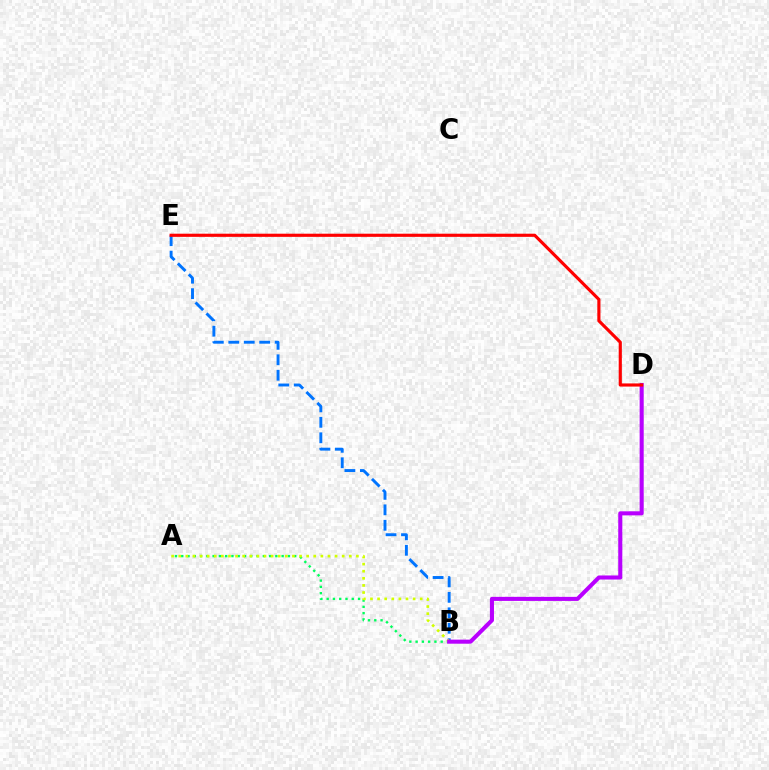{('B', 'E'): [{'color': '#0074ff', 'line_style': 'dashed', 'thickness': 2.1}], ('A', 'B'): [{'color': '#00ff5c', 'line_style': 'dotted', 'thickness': 1.7}, {'color': '#d1ff00', 'line_style': 'dotted', 'thickness': 1.93}], ('B', 'D'): [{'color': '#b900ff', 'line_style': 'solid', 'thickness': 2.93}], ('D', 'E'): [{'color': '#ff0000', 'line_style': 'solid', 'thickness': 2.27}]}